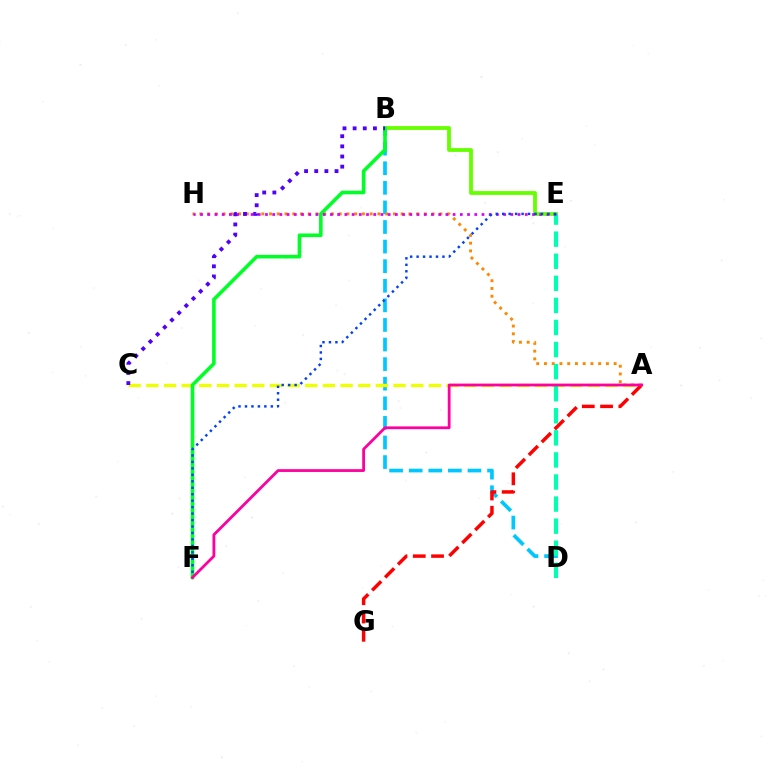{('B', 'D'): [{'color': '#00c7ff', 'line_style': 'dashed', 'thickness': 2.66}], ('A', 'H'): [{'color': '#ff8800', 'line_style': 'dotted', 'thickness': 2.1}], ('B', 'E'): [{'color': '#66ff00', 'line_style': 'solid', 'thickness': 2.75}], ('A', 'C'): [{'color': '#eeff00', 'line_style': 'dashed', 'thickness': 2.4}], ('D', 'E'): [{'color': '#00ffaf', 'line_style': 'dashed', 'thickness': 3.0}], ('B', 'F'): [{'color': '#00ff27', 'line_style': 'solid', 'thickness': 2.59}], ('A', 'G'): [{'color': '#ff0000', 'line_style': 'dashed', 'thickness': 2.49}], ('E', 'H'): [{'color': '#d600ff', 'line_style': 'dotted', 'thickness': 1.96}], ('E', 'F'): [{'color': '#003fff', 'line_style': 'dotted', 'thickness': 1.75}], ('A', 'F'): [{'color': '#ff00a0', 'line_style': 'solid', 'thickness': 2.01}], ('B', 'C'): [{'color': '#4f00ff', 'line_style': 'dotted', 'thickness': 2.76}]}